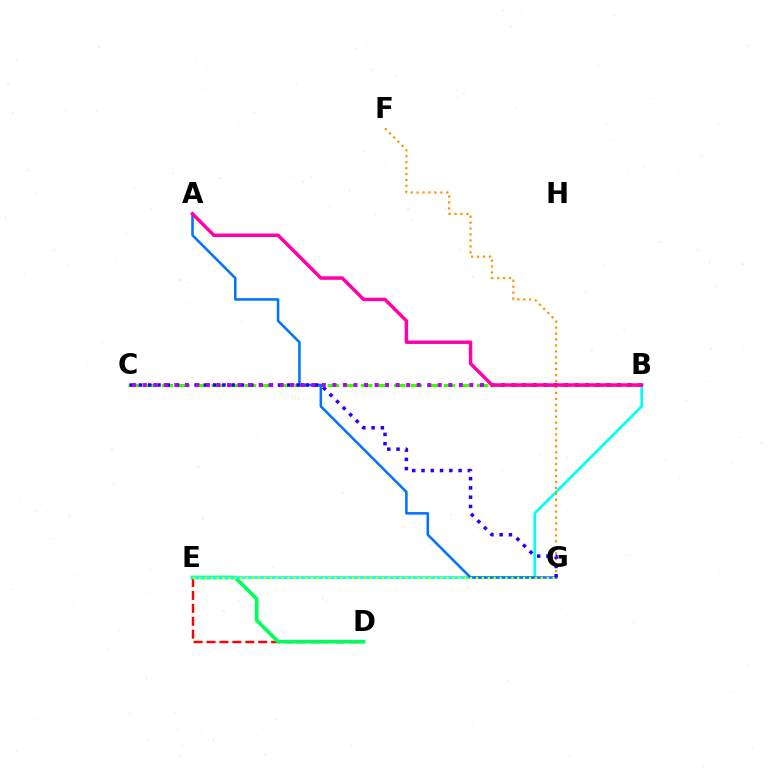{('D', 'E'): [{'color': '#ff0000', 'line_style': 'dashed', 'thickness': 1.75}, {'color': '#00ff5c', 'line_style': 'solid', 'thickness': 2.68}], ('B', 'E'): [{'color': '#00fff6', 'line_style': 'solid', 'thickness': 1.9}], ('F', 'G'): [{'color': '#ff9400', 'line_style': 'dotted', 'thickness': 1.61}], ('B', 'C'): [{'color': '#3dff00', 'line_style': 'dashed', 'thickness': 2.25}, {'color': '#b900ff', 'line_style': 'dotted', 'thickness': 2.86}], ('A', 'G'): [{'color': '#0074ff', 'line_style': 'solid', 'thickness': 1.83}], ('C', 'G'): [{'color': '#2500ff', 'line_style': 'dotted', 'thickness': 2.52}], ('E', 'G'): [{'color': '#d1ff00', 'line_style': 'dotted', 'thickness': 1.6}], ('A', 'B'): [{'color': '#ff00ac', 'line_style': 'solid', 'thickness': 2.49}]}